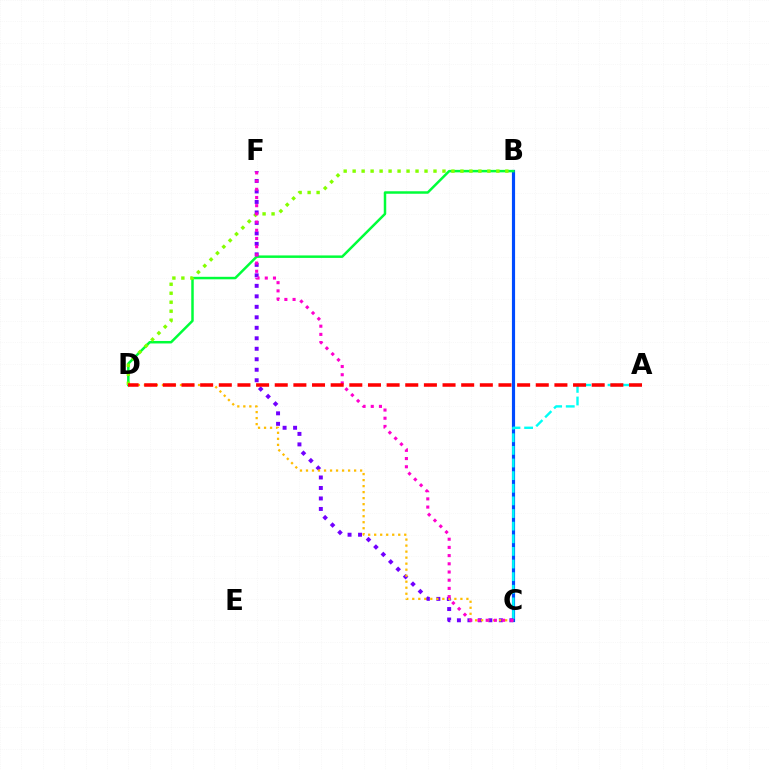{('B', 'C'): [{'color': '#004bff', 'line_style': 'solid', 'thickness': 2.28}], ('A', 'C'): [{'color': '#00fff6', 'line_style': 'dashed', 'thickness': 1.72}], ('B', 'D'): [{'color': '#00ff39', 'line_style': 'solid', 'thickness': 1.79}, {'color': '#84ff00', 'line_style': 'dotted', 'thickness': 2.44}], ('C', 'F'): [{'color': '#7200ff', 'line_style': 'dotted', 'thickness': 2.85}, {'color': '#ff00cf', 'line_style': 'dotted', 'thickness': 2.23}], ('C', 'D'): [{'color': '#ffbd00', 'line_style': 'dotted', 'thickness': 1.63}], ('A', 'D'): [{'color': '#ff0000', 'line_style': 'dashed', 'thickness': 2.53}]}